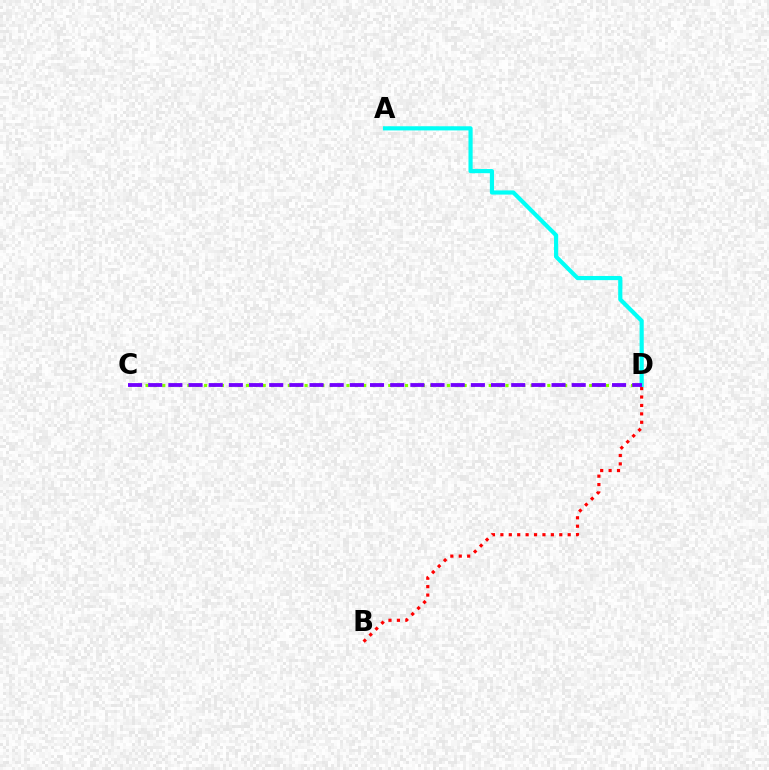{('C', 'D'): [{'color': '#84ff00', 'line_style': 'dotted', 'thickness': 2.27}, {'color': '#7200ff', 'line_style': 'dashed', 'thickness': 2.74}], ('A', 'D'): [{'color': '#00fff6', 'line_style': 'solid', 'thickness': 3.0}], ('B', 'D'): [{'color': '#ff0000', 'line_style': 'dotted', 'thickness': 2.29}]}